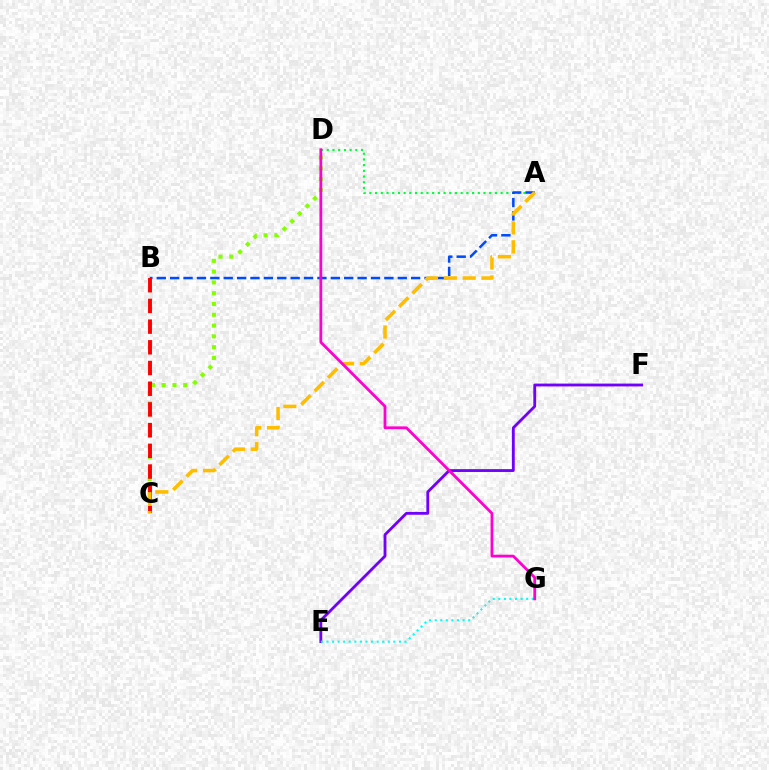{('E', 'F'): [{'color': '#7200ff', 'line_style': 'solid', 'thickness': 2.04}], ('C', 'D'): [{'color': '#84ff00', 'line_style': 'dotted', 'thickness': 2.93}], ('A', 'D'): [{'color': '#00ff39', 'line_style': 'dotted', 'thickness': 1.55}], ('E', 'G'): [{'color': '#00fff6', 'line_style': 'dotted', 'thickness': 1.51}], ('A', 'B'): [{'color': '#004bff', 'line_style': 'dashed', 'thickness': 1.82}], ('B', 'C'): [{'color': '#ff0000', 'line_style': 'dashed', 'thickness': 2.81}], ('A', 'C'): [{'color': '#ffbd00', 'line_style': 'dashed', 'thickness': 2.56}], ('D', 'G'): [{'color': '#ff00cf', 'line_style': 'solid', 'thickness': 2.0}]}